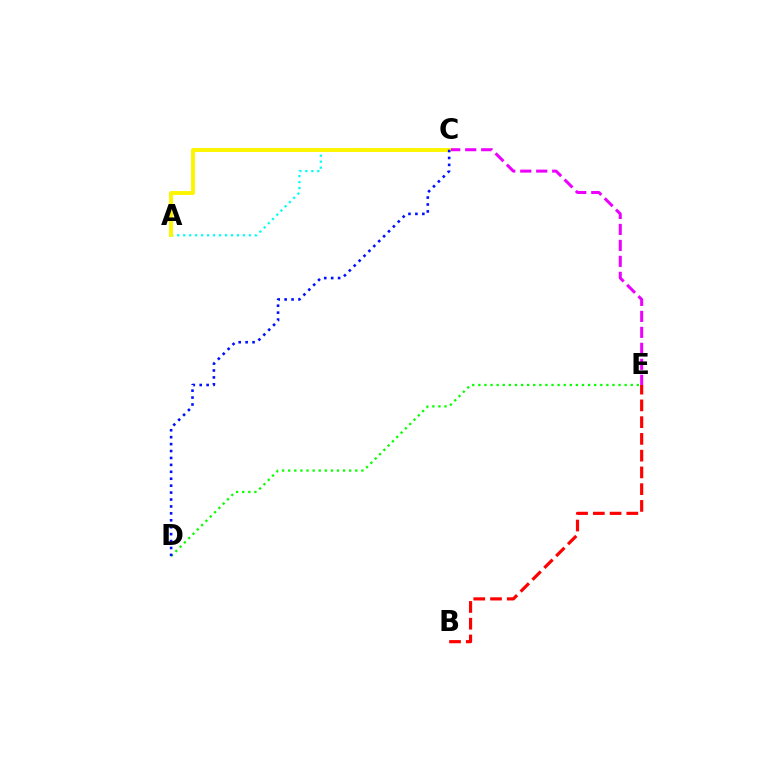{('C', 'E'): [{'color': '#ee00ff', 'line_style': 'dashed', 'thickness': 2.17}], ('D', 'E'): [{'color': '#08ff00', 'line_style': 'dotted', 'thickness': 1.66}], ('A', 'C'): [{'color': '#00fff6', 'line_style': 'dotted', 'thickness': 1.62}, {'color': '#fcf500', 'line_style': 'solid', 'thickness': 2.81}], ('C', 'D'): [{'color': '#0010ff', 'line_style': 'dotted', 'thickness': 1.88}], ('B', 'E'): [{'color': '#ff0000', 'line_style': 'dashed', 'thickness': 2.28}]}